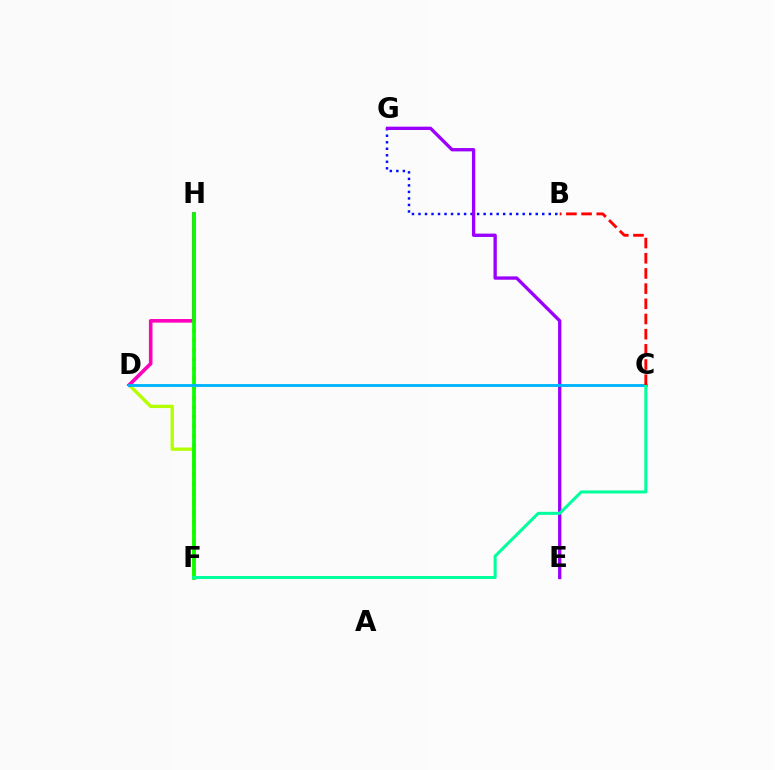{('B', 'G'): [{'color': '#0010ff', 'line_style': 'dotted', 'thickness': 1.77}], ('E', 'G'): [{'color': '#9b00ff', 'line_style': 'solid', 'thickness': 2.4}], ('D', 'F'): [{'color': '#b3ff00', 'line_style': 'solid', 'thickness': 2.4}], ('F', 'H'): [{'color': '#ffa500', 'line_style': 'dotted', 'thickness': 2.6}, {'color': '#08ff00', 'line_style': 'solid', 'thickness': 2.67}], ('D', 'H'): [{'color': '#ff00bd', 'line_style': 'solid', 'thickness': 2.6}], ('C', 'D'): [{'color': '#00b5ff', 'line_style': 'solid', 'thickness': 2.07}], ('C', 'F'): [{'color': '#00ff9d', 'line_style': 'solid', 'thickness': 2.18}], ('B', 'C'): [{'color': '#ff0000', 'line_style': 'dashed', 'thickness': 2.06}]}